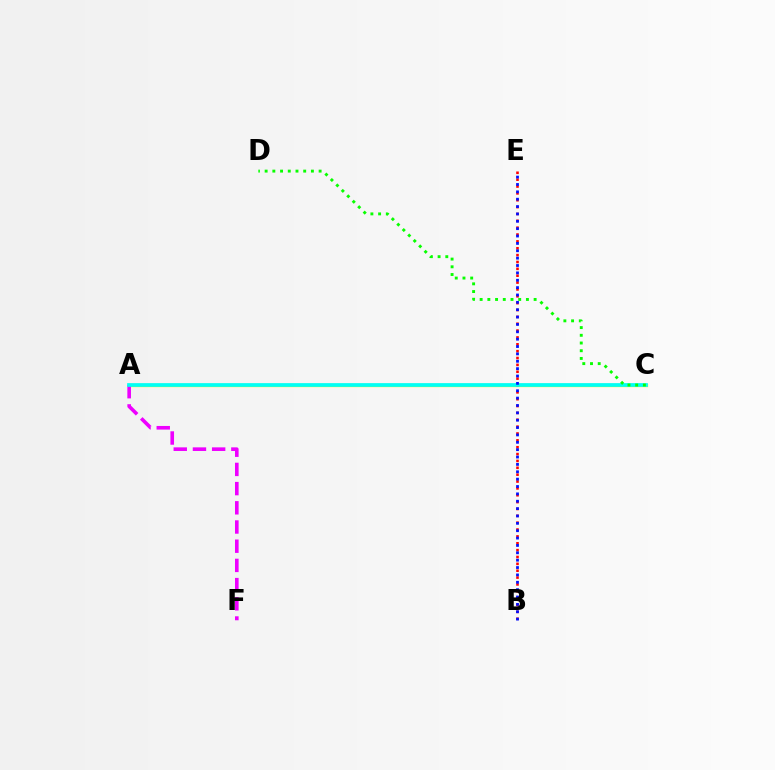{('A', 'C'): [{'color': '#fcf500', 'line_style': 'solid', 'thickness': 2.37}, {'color': '#00fff6', 'line_style': 'solid', 'thickness': 2.67}], ('B', 'E'): [{'color': '#ff0000', 'line_style': 'dotted', 'thickness': 1.86}, {'color': '#0010ff', 'line_style': 'dotted', 'thickness': 2.0}], ('A', 'F'): [{'color': '#ee00ff', 'line_style': 'dashed', 'thickness': 2.61}], ('C', 'D'): [{'color': '#08ff00', 'line_style': 'dotted', 'thickness': 2.1}]}